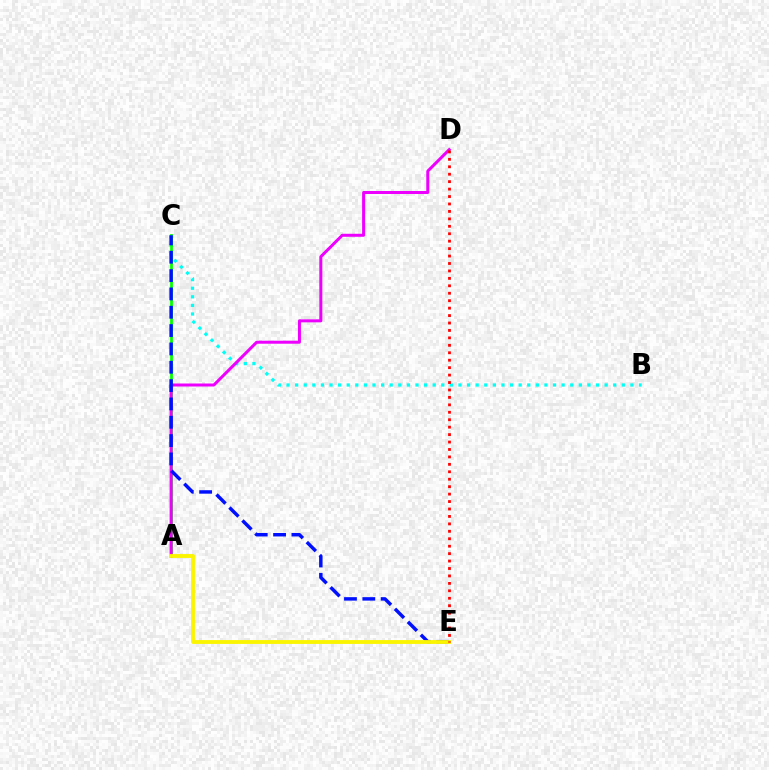{('B', 'C'): [{'color': '#00fff6', 'line_style': 'dotted', 'thickness': 2.34}], ('A', 'C'): [{'color': '#08ff00', 'line_style': 'solid', 'thickness': 2.0}], ('A', 'D'): [{'color': '#ee00ff', 'line_style': 'solid', 'thickness': 2.17}], ('C', 'E'): [{'color': '#0010ff', 'line_style': 'dashed', 'thickness': 2.49}], ('A', 'E'): [{'color': '#fcf500', 'line_style': 'solid', 'thickness': 2.76}], ('D', 'E'): [{'color': '#ff0000', 'line_style': 'dotted', 'thickness': 2.02}]}